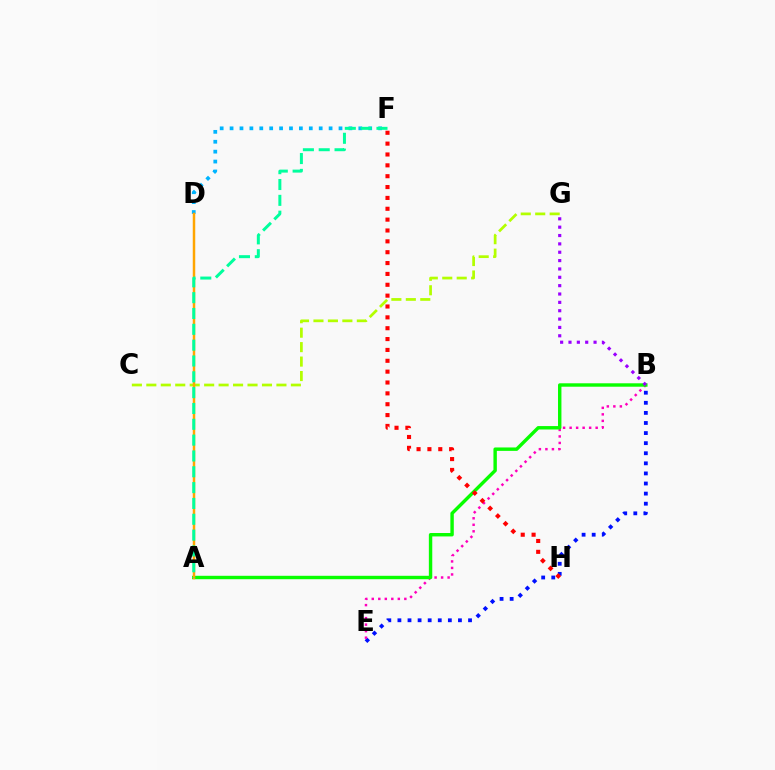{('B', 'E'): [{'color': '#0010ff', 'line_style': 'dotted', 'thickness': 2.74}, {'color': '#ff00bd', 'line_style': 'dotted', 'thickness': 1.77}], ('A', 'B'): [{'color': '#08ff00', 'line_style': 'solid', 'thickness': 2.46}], ('D', 'F'): [{'color': '#00b5ff', 'line_style': 'dotted', 'thickness': 2.69}], ('B', 'G'): [{'color': '#9b00ff', 'line_style': 'dotted', 'thickness': 2.27}], ('C', 'G'): [{'color': '#b3ff00', 'line_style': 'dashed', 'thickness': 1.96}], ('A', 'D'): [{'color': '#ffa500', 'line_style': 'solid', 'thickness': 1.79}], ('F', 'H'): [{'color': '#ff0000', 'line_style': 'dotted', 'thickness': 2.95}], ('A', 'F'): [{'color': '#00ff9d', 'line_style': 'dashed', 'thickness': 2.15}]}